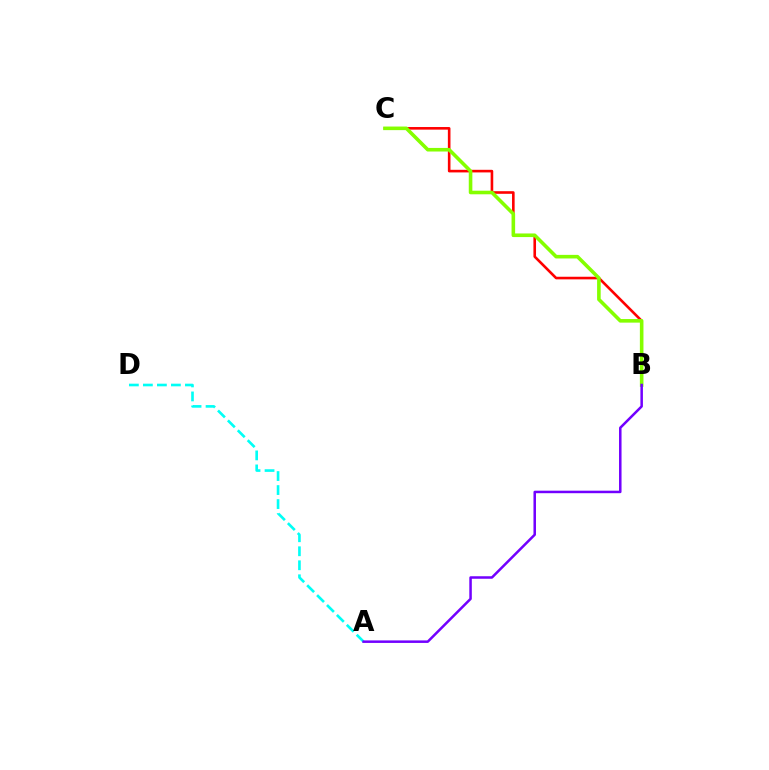{('A', 'D'): [{'color': '#00fff6', 'line_style': 'dashed', 'thickness': 1.9}], ('B', 'C'): [{'color': '#ff0000', 'line_style': 'solid', 'thickness': 1.88}, {'color': '#84ff00', 'line_style': 'solid', 'thickness': 2.58}], ('A', 'B'): [{'color': '#7200ff', 'line_style': 'solid', 'thickness': 1.81}]}